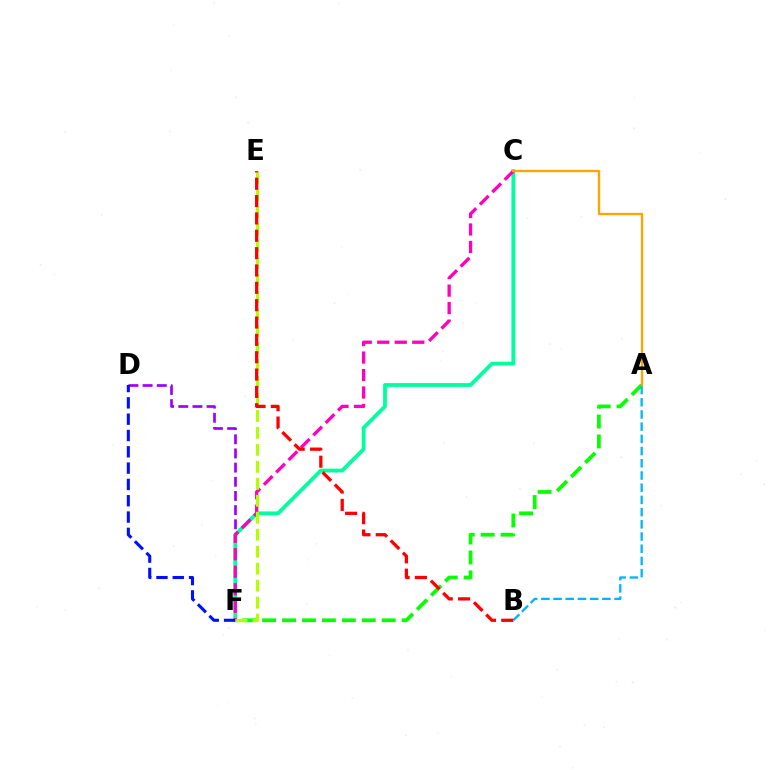{('D', 'F'): [{'color': '#9b00ff', 'line_style': 'dashed', 'thickness': 1.92}, {'color': '#0010ff', 'line_style': 'dashed', 'thickness': 2.22}], ('A', 'F'): [{'color': '#08ff00', 'line_style': 'dashed', 'thickness': 2.71}], ('C', 'F'): [{'color': '#00ff9d', 'line_style': 'solid', 'thickness': 2.74}, {'color': '#ff00bd', 'line_style': 'dashed', 'thickness': 2.38}], ('A', 'B'): [{'color': '#00b5ff', 'line_style': 'dashed', 'thickness': 1.66}], ('A', 'C'): [{'color': '#ffa500', 'line_style': 'solid', 'thickness': 1.68}], ('E', 'F'): [{'color': '#b3ff00', 'line_style': 'dashed', 'thickness': 2.31}], ('B', 'E'): [{'color': '#ff0000', 'line_style': 'dashed', 'thickness': 2.36}]}